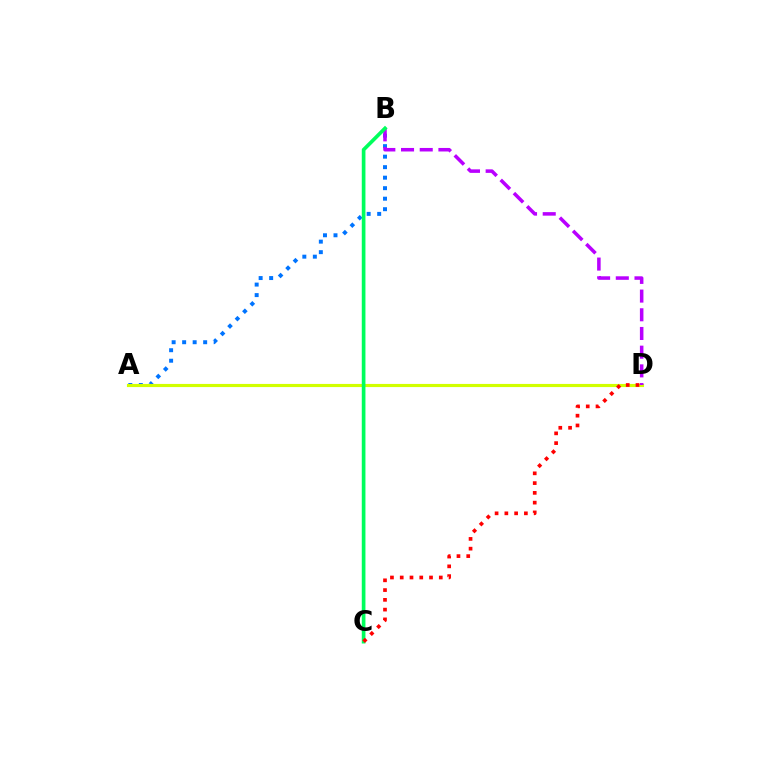{('A', 'B'): [{'color': '#0074ff', 'line_style': 'dotted', 'thickness': 2.86}], ('A', 'D'): [{'color': '#d1ff00', 'line_style': 'solid', 'thickness': 2.26}], ('B', 'D'): [{'color': '#b900ff', 'line_style': 'dashed', 'thickness': 2.54}], ('B', 'C'): [{'color': '#00ff5c', 'line_style': 'solid', 'thickness': 2.64}], ('C', 'D'): [{'color': '#ff0000', 'line_style': 'dotted', 'thickness': 2.65}]}